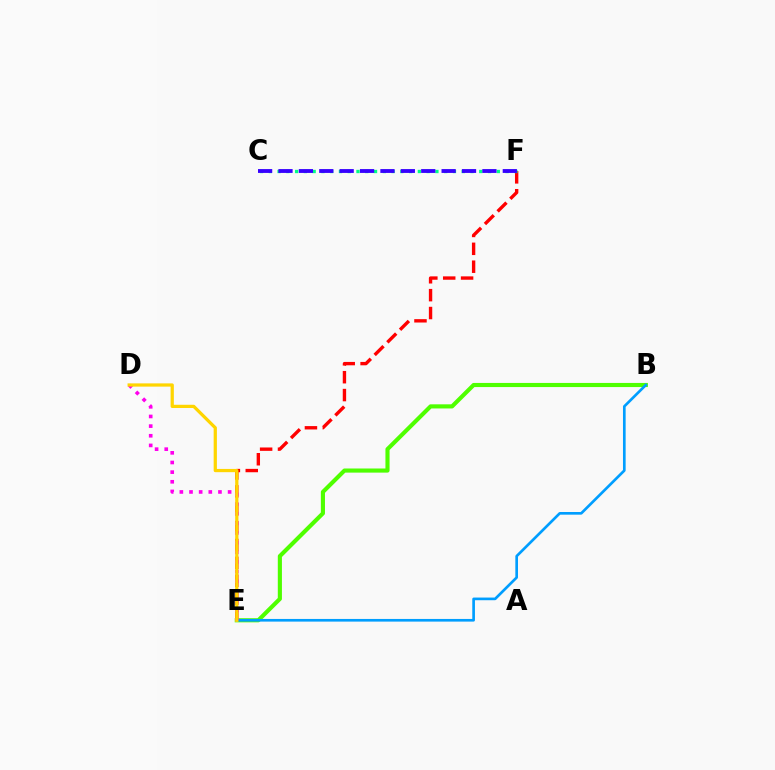{('E', 'F'): [{'color': '#ff0000', 'line_style': 'dashed', 'thickness': 2.43}], ('C', 'F'): [{'color': '#00ff86', 'line_style': 'dotted', 'thickness': 2.38}, {'color': '#3700ff', 'line_style': 'dashed', 'thickness': 2.77}], ('B', 'E'): [{'color': '#4fff00', 'line_style': 'solid', 'thickness': 2.97}, {'color': '#009eff', 'line_style': 'solid', 'thickness': 1.92}], ('D', 'E'): [{'color': '#ff00ed', 'line_style': 'dotted', 'thickness': 2.62}, {'color': '#ffd500', 'line_style': 'solid', 'thickness': 2.33}]}